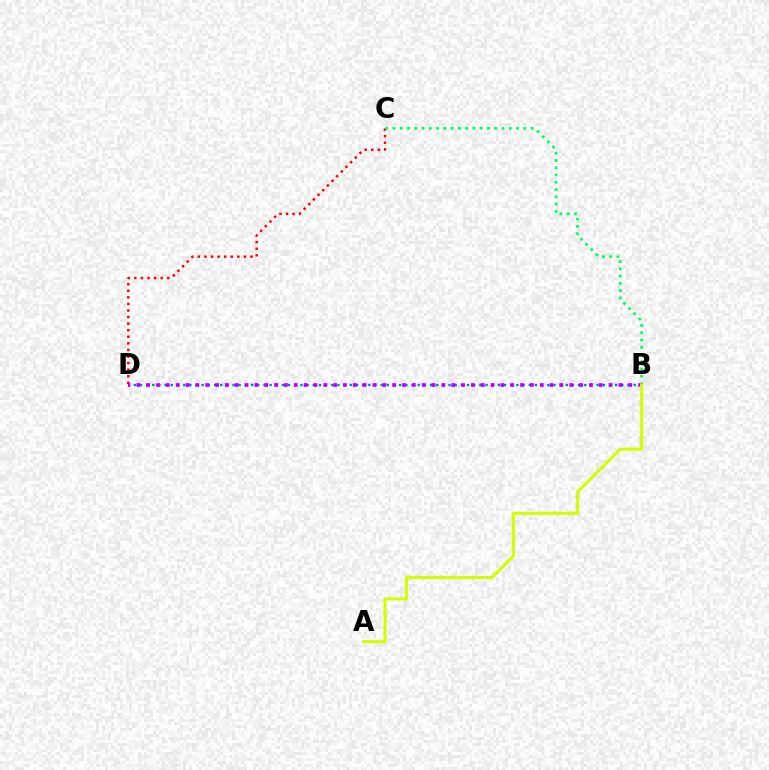{('C', 'D'): [{'color': '#ff0000', 'line_style': 'dotted', 'thickness': 1.79}], ('B', 'D'): [{'color': '#0074ff', 'line_style': 'dotted', 'thickness': 1.68}, {'color': '#b900ff', 'line_style': 'dotted', 'thickness': 2.67}], ('B', 'C'): [{'color': '#00ff5c', 'line_style': 'dotted', 'thickness': 1.98}], ('A', 'B'): [{'color': '#d1ff00', 'line_style': 'solid', 'thickness': 2.21}]}